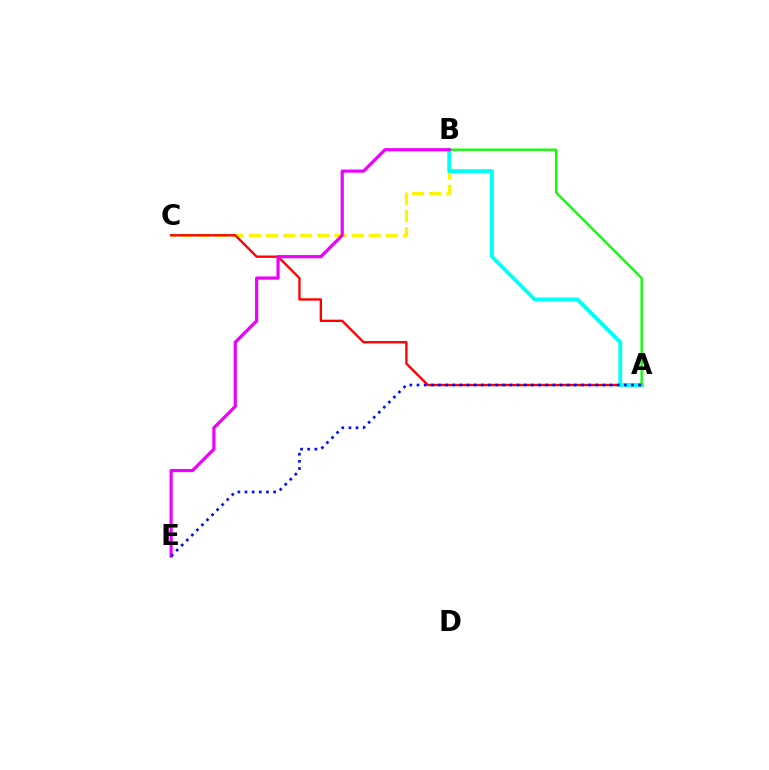{('B', 'C'): [{'color': '#fcf500', 'line_style': 'dashed', 'thickness': 2.32}], ('A', 'C'): [{'color': '#ff0000', 'line_style': 'solid', 'thickness': 1.69}], ('A', 'B'): [{'color': '#00fff6', 'line_style': 'solid', 'thickness': 2.75}, {'color': '#08ff00', 'line_style': 'solid', 'thickness': 1.67}], ('B', 'E'): [{'color': '#ee00ff', 'line_style': 'solid', 'thickness': 2.29}], ('A', 'E'): [{'color': '#0010ff', 'line_style': 'dotted', 'thickness': 1.94}]}